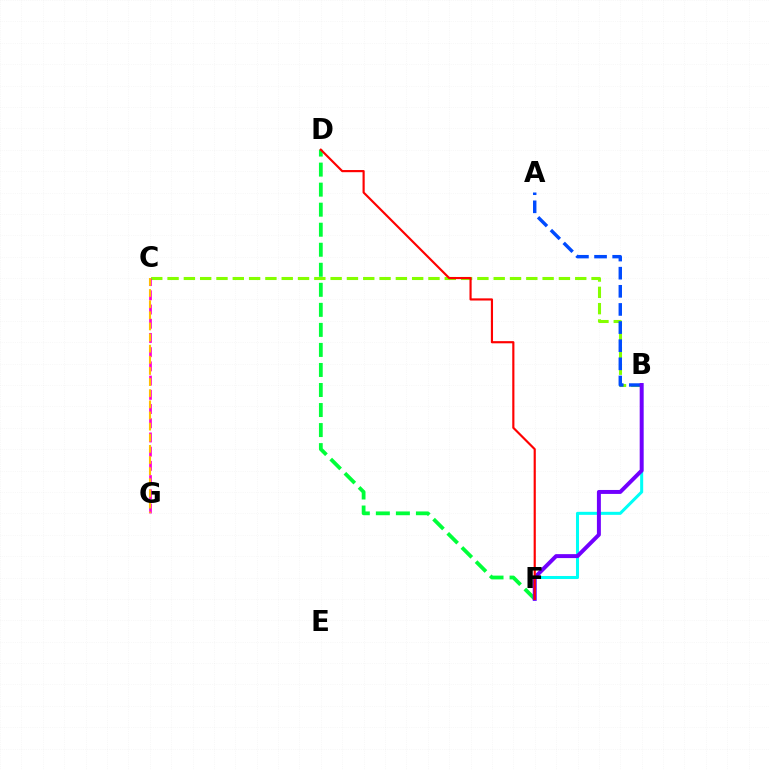{('B', 'C'): [{'color': '#84ff00', 'line_style': 'dashed', 'thickness': 2.22}], ('D', 'F'): [{'color': '#00ff39', 'line_style': 'dashed', 'thickness': 2.72}, {'color': '#ff0000', 'line_style': 'solid', 'thickness': 1.56}], ('B', 'F'): [{'color': '#00fff6', 'line_style': 'solid', 'thickness': 2.18}, {'color': '#7200ff', 'line_style': 'solid', 'thickness': 2.85}], ('A', 'B'): [{'color': '#004bff', 'line_style': 'dashed', 'thickness': 2.46}], ('C', 'G'): [{'color': '#ff00cf', 'line_style': 'dashed', 'thickness': 1.93}, {'color': '#ffbd00', 'line_style': 'dashed', 'thickness': 1.51}]}